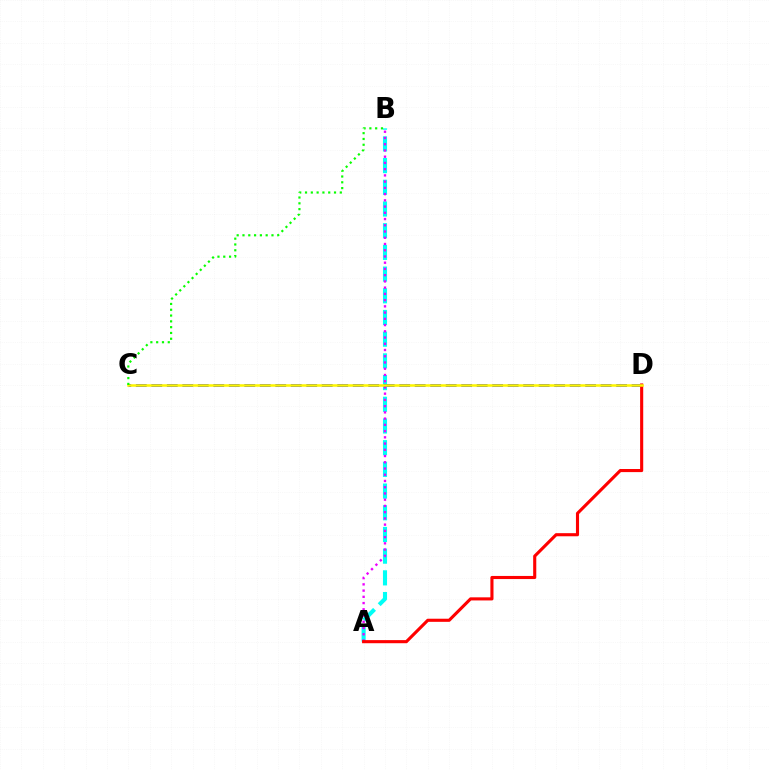{('A', 'B'): [{'color': '#00fff6', 'line_style': 'dashed', 'thickness': 2.95}, {'color': '#ee00ff', 'line_style': 'dotted', 'thickness': 1.69}], ('C', 'D'): [{'color': '#0010ff', 'line_style': 'dashed', 'thickness': 2.1}, {'color': '#fcf500', 'line_style': 'solid', 'thickness': 1.82}], ('A', 'D'): [{'color': '#ff0000', 'line_style': 'solid', 'thickness': 2.24}], ('B', 'C'): [{'color': '#08ff00', 'line_style': 'dotted', 'thickness': 1.58}]}